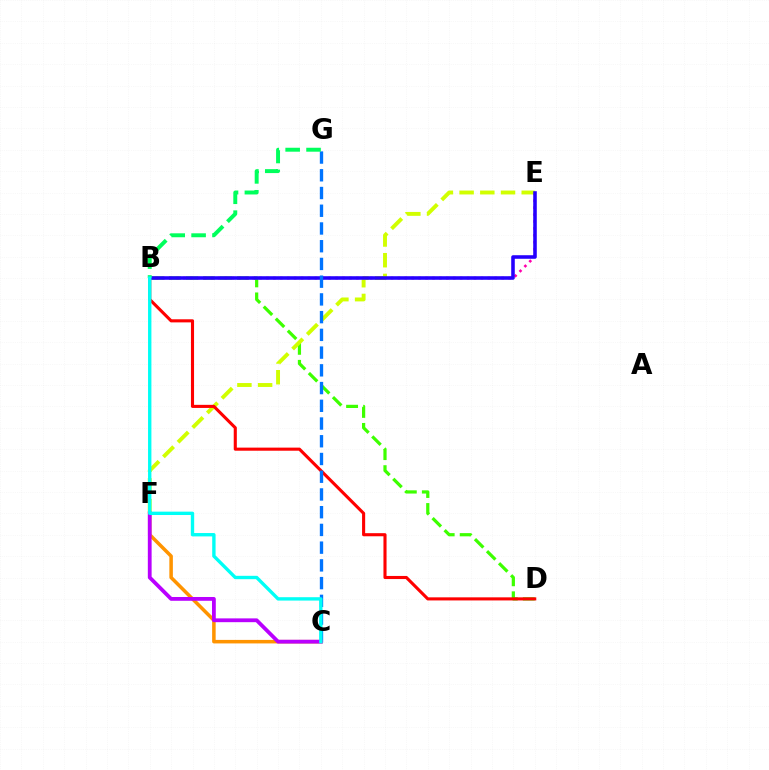{('B', 'D'): [{'color': '#3dff00', 'line_style': 'dashed', 'thickness': 2.31}, {'color': '#ff0000', 'line_style': 'solid', 'thickness': 2.23}], ('B', 'E'): [{'color': '#ff00ac', 'line_style': 'dotted', 'thickness': 1.88}, {'color': '#2500ff', 'line_style': 'solid', 'thickness': 2.56}], ('E', 'F'): [{'color': '#d1ff00', 'line_style': 'dashed', 'thickness': 2.81}], ('C', 'G'): [{'color': '#0074ff', 'line_style': 'dashed', 'thickness': 2.41}], ('C', 'F'): [{'color': '#ff9400', 'line_style': 'solid', 'thickness': 2.53}, {'color': '#b900ff', 'line_style': 'solid', 'thickness': 2.73}], ('B', 'G'): [{'color': '#00ff5c', 'line_style': 'dashed', 'thickness': 2.84}], ('B', 'C'): [{'color': '#00fff6', 'line_style': 'solid', 'thickness': 2.42}]}